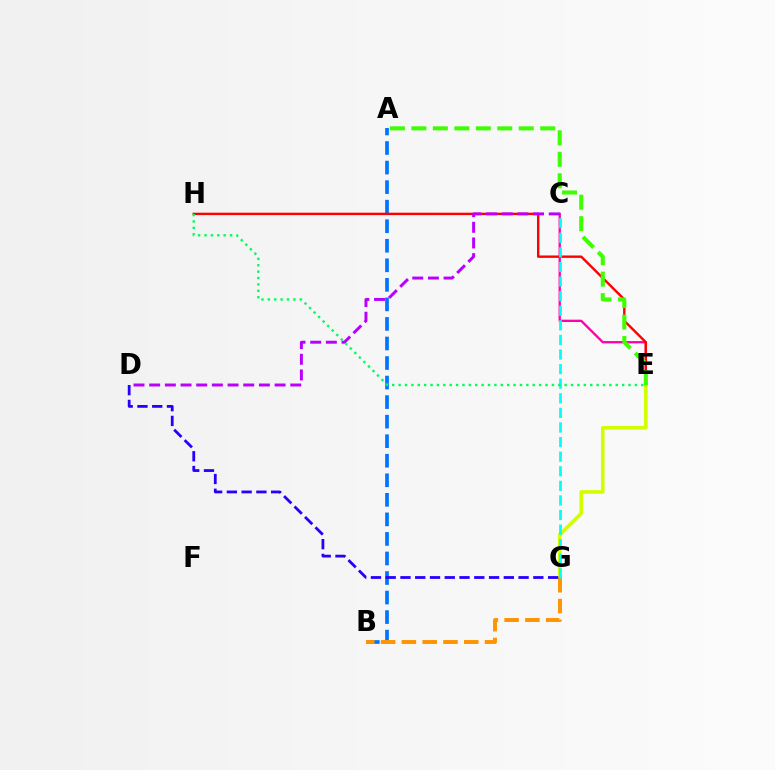{('A', 'B'): [{'color': '#0074ff', 'line_style': 'dashed', 'thickness': 2.66}], ('C', 'E'): [{'color': '#ff00ac', 'line_style': 'solid', 'thickness': 1.67}], ('E', 'H'): [{'color': '#ff0000', 'line_style': 'solid', 'thickness': 1.73}, {'color': '#00ff5c', 'line_style': 'dotted', 'thickness': 1.74}], ('E', 'G'): [{'color': '#d1ff00', 'line_style': 'solid', 'thickness': 2.61}], ('C', 'D'): [{'color': '#b900ff', 'line_style': 'dashed', 'thickness': 2.13}], ('B', 'G'): [{'color': '#ff9400', 'line_style': 'dashed', 'thickness': 2.82}], ('A', 'E'): [{'color': '#3dff00', 'line_style': 'dashed', 'thickness': 2.92}], ('C', 'G'): [{'color': '#00fff6', 'line_style': 'dashed', 'thickness': 1.98}], ('D', 'G'): [{'color': '#2500ff', 'line_style': 'dashed', 'thickness': 2.01}]}